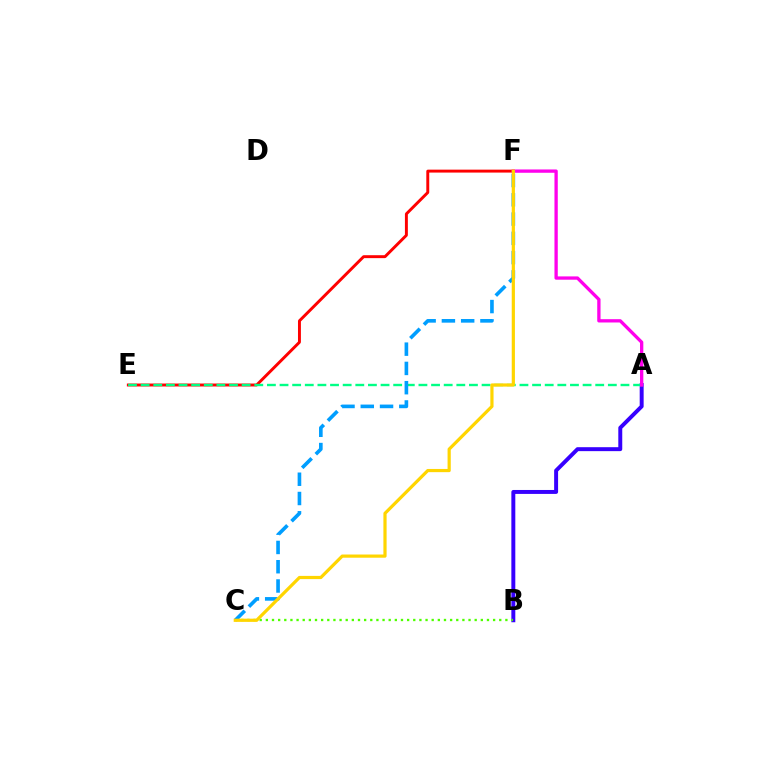{('A', 'B'): [{'color': '#3700ff', 'line_style': 'solid', 'thickness': 2.84}], ('B', 'C'): [{'color': '#4fff00', 'line_style': 'dotted', 'thickness': 1.67}], ('E', 'F'): [{'color': '#ff0000', 'line_style': 'solid', 'thickness': 2.11}], ('A', 'E'): [{'color': '#00ff86', 'line_style': 'dashed', 'thickness': 1.72}], ('A', 'F'): [{'color': '#ff00ed', 'line_style': 'solid', 'thickness': 2.38}], ('C', 'F'): [{'color': '#009eff', 'line_style': 'dashed', 'thickness': 2.62}, {'color': '#ffd500', 'line_style': 'solid', 'thickness': 2.3}]}